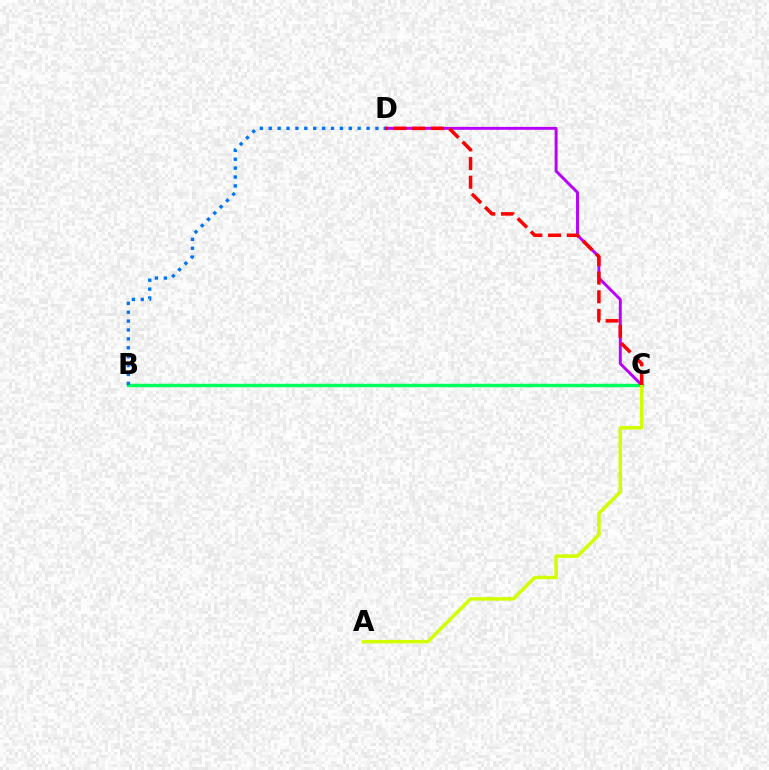{('B', 'C'): [{'color': '#00ff5c', 'line_style': 'solid', 'thickness': 2.49}], ('C', 'D'): [{'color': '#b900ff', 'line_style': 'solid', 'thickness': 2.1}, {'color': '#ff0000', 'line_style': 'dashed', 'thickness': 2.54}], ('A', 'C'): [{'color': '#d1ff00', 'line_style': 'solid', 'thickness': 2.51}], ('B', 'D'): [{'color': '#0074ff', 'line_style': 'dotted', 'thickness': 2.42}]}